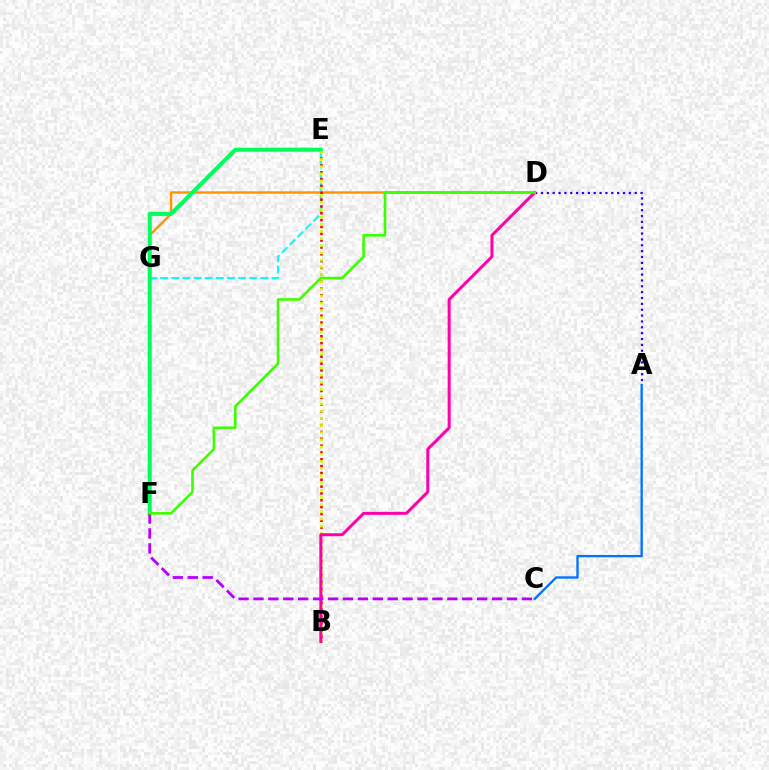{('E', 'G'): [{'color': '#00fff6', 'line_style': 'dashed', 'thickness': 1.51}], ('D', 'G'): [{'color': '#ff9400', 'line_style': 'solid', 'thickness': 1.74}], ('B', 'E'): [{'color': '#ff0000', 'line_style': 'dotted', 'thickness': 1.86}, {'color': '#d1ff00', 'line_style': 'dotted', 'thickness': 1.95}], ('E', 'F'): [{'color': '#00ff5c', 'line_style': 'solid', 'thickness': 2.92}], ('A', 'D'): [{'color': '#2500ff', 'line_style': 'dotted', 'thickness': 1.59}], ('B', 'D'): [{'color': '#ff00ac', 'line_style': 'solid', 'thickness': 2.16}], ('A', 'C'): [{'color': '#0074ff', 'line_style': 'solid', 'thickness': 1.69}], ('C', 'F'): [{'color': '#b900ff', 'line_style': 'dashed', 'thickness': 2.03}], ('D', 'F'): [{'color': '#3dff00', 'line_style': 'solid', 'thickness': 1.88}]}